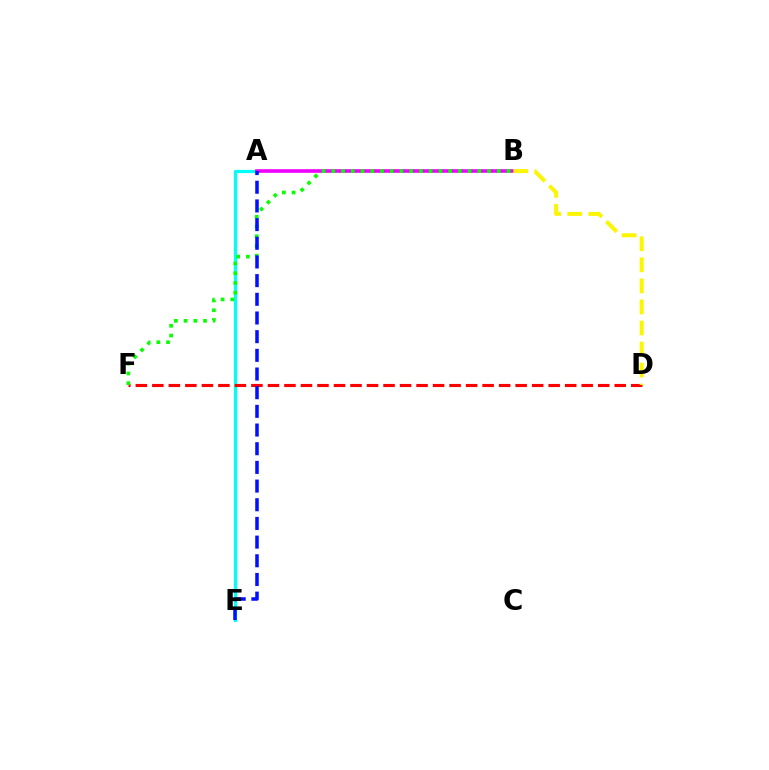{('A', 'E'): [{'color': '#00fff6', 'line_style': 'solid', 'thickness': 2.32}, {'color': '#0010ff', 'line_style': 'dashed', 'thickness': 2.54}], ('A', 'B'): [{'color': '#ee00ff', 'line_style': 'solid', 'thickness': 2.61}], ('D', 'F'): [{'color': '#ff0000', 'line_style': 'dashed', 'thickness': 2.24}], ('B', 'D'): [{'color': '#fcf500', 'line_style': 'dashed', 'thickness': 2.86}], ('B', 'F'): [{'color': '#08ff00', 'line_style': 'dotted', 'thickness': 2.64}]}